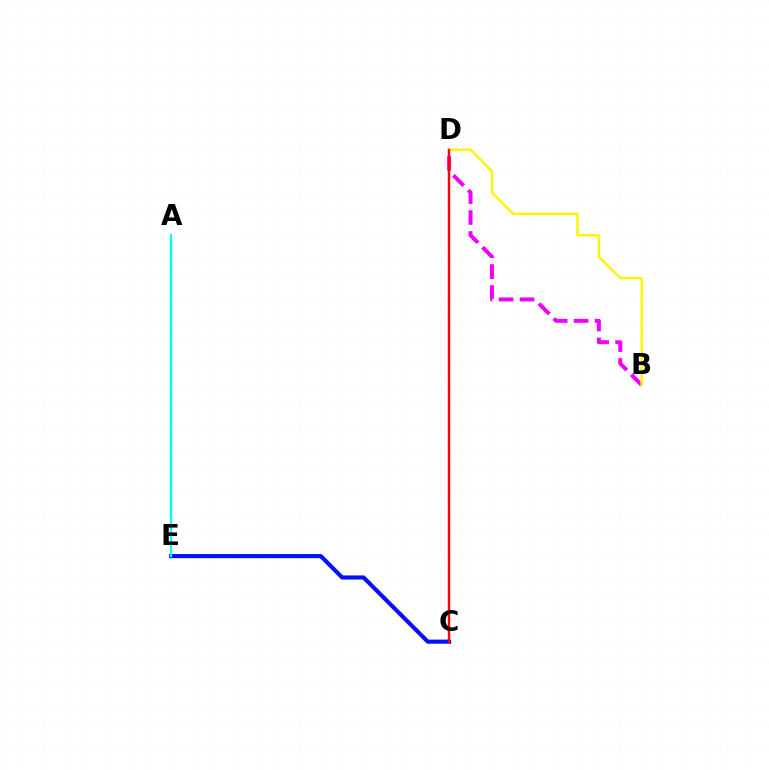{('C', 'E'): [{'color': '#0010ff', 'line_style': 'solid', 'thickness': 2.96}], ('C', 'D'): [{'color': '#08ff00', 'line_style': 'dotted', 'thickness': 1.52}, {'color': '#ff0000', 'line_style': 'solid', 'thickness': 1.74}], ('B', 'D'): [{'color': '#ee00ff', 'line_style': 'dashed', 'thickness': 2.85}, {'color': '#fcf500', 'line_style': 'solid', 'thickness': 1.74}], ('A', 'E'): [{'color': '#00fff6', 'line_style': 'solid', 'thickness': 1.65}]}